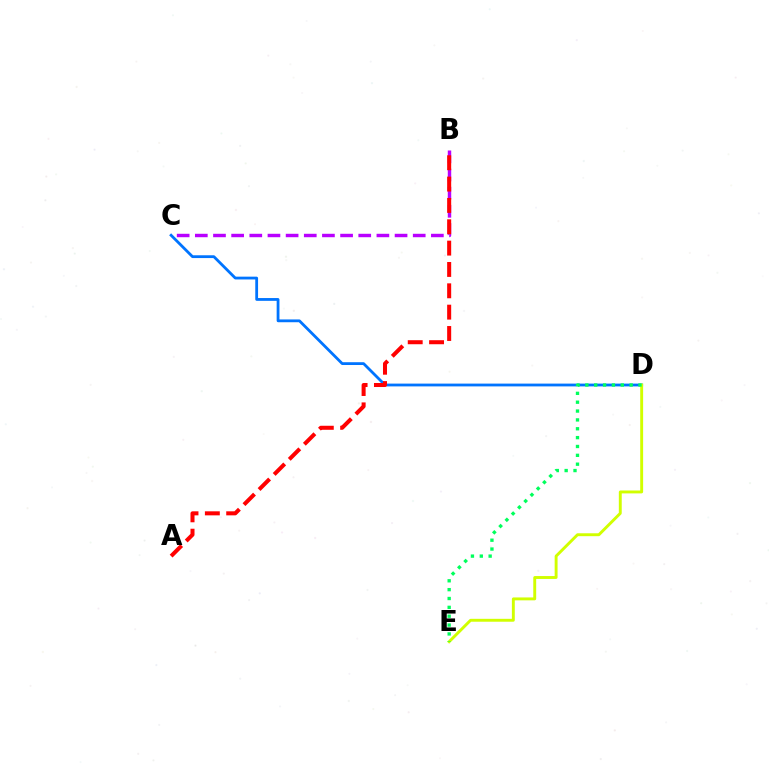{('C', 'D'): [{'color': '#0074ff', 'line_style': 'solid', 'thickness': 2.01}], ('D', 'E'): [{'color': '#d1ff00', 'line_style': 'solid', 'thickness': 2.09}, {'color': '#00ff5c', 'line_style': 'dotted', 'thickness': 2.41}], ('B', 'C'): [{'color': '#b900ff', 'line_style': 'dashed', 'thickness': 2.47}], ('A', 'B'): [{'color': '#ff0000', 'line_style': 'dashed', 'thickness': 2.9}]}